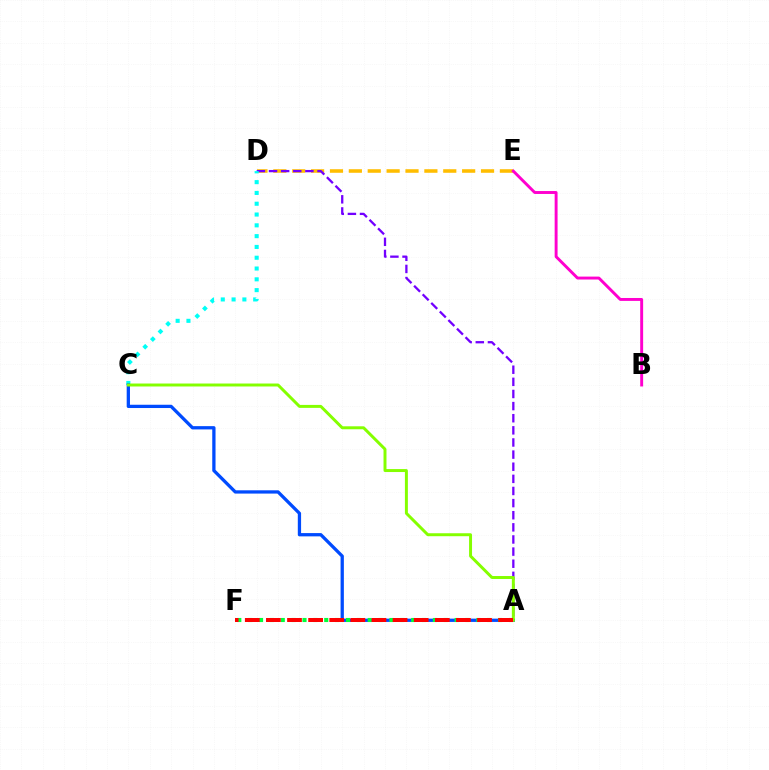{('D', 'E'): [{'color': '#ffbd00', 'line_style': 'dashed', 'thickness': 2.56}], ('A', 'D'): [{'color': '#7200ff', 'line_style': 'dashed', 'thickness': 1.65}], ('B', 'E'): [{'color': '#ff00cf', 'line_style': 'solid', 'thickness': 2.1}], ('C', 'D'): [{'color': '#00fff6', 'line_style': 'dotted', 'thickness': 2.93}], ('A', 'C'): [{'color': '#004bff', 'line_style': 'solid', 'thickness': 2.36}, {'color': '#84ff00', 'line_style': 'solid', 'thickness': 2.13}], ('A', 'F'): [{'color': '#00ff39', 'line_style': 'dotted', 'thickness': 2.95}, {'color': '#ff0000', 'line_style': 'dashed', 'thickness': 2.87}]}